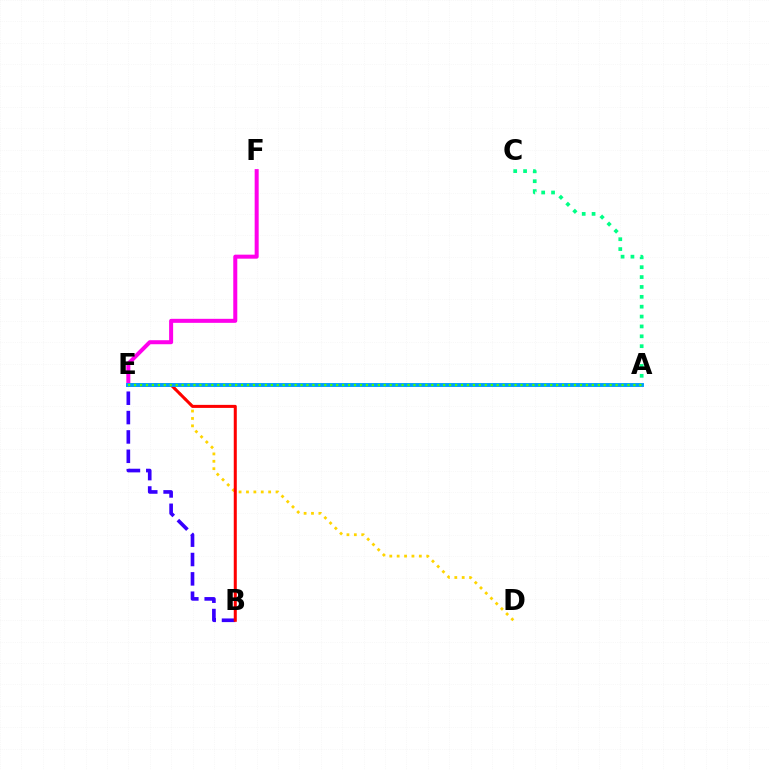{('D', 'E'): [{'color': '#ffd500', 'line_style': 'dotted', 'thickness': 2.01}], ('B', 'E'): [{'color': '#3700ff', 'line_style': 'dashed', 'thickness': 2.63}, {'color': '#ff0000', 'line_style': 'solid', 'thickness': 2.18}], ('A', 'C'): [{'color': '#00ff86', 'line_style': 'dotted', 'thickness': 2.68}], ('E', 'F'): [{'color': '#ff00ed', 'line_style': 'solid', 'thickness': 2.89}], ('A', 'E'): [{'color': '#009eff', 'line_style': 'solid', 'thickness': 2.81}, {'color': '#4fff00', 'line_style': 'dotted', 'thickness': 1.62}]}